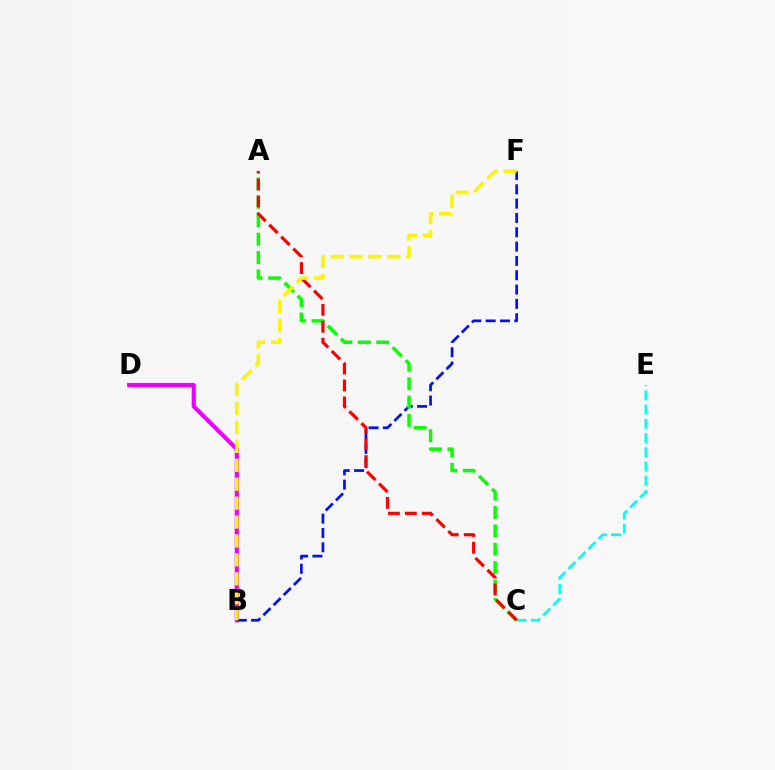{('B', 'D'): [{'color': '#ee00ff', 'line_style': 'solid', 'thickness': 2.96}], ('B', 'F'): [{'color': '#0010ff', 'line_style': 'dashed', 'thickness': 1.95}, {'color': '#fcf500', 'line_style': 'dashed', 'thickness': 2.57}], ('A', 'C'): [{'color': '#08ff00', 'line_style': 'dashed', 'thickness': 2.5}, {'color': '#ff0000', 'line_style': 'dashed', 'thickness': 2.3}], ('C', 'E'): [{'color': '#00fff6', 'line_style': 'dashed', 'thickness': 1.93}]}